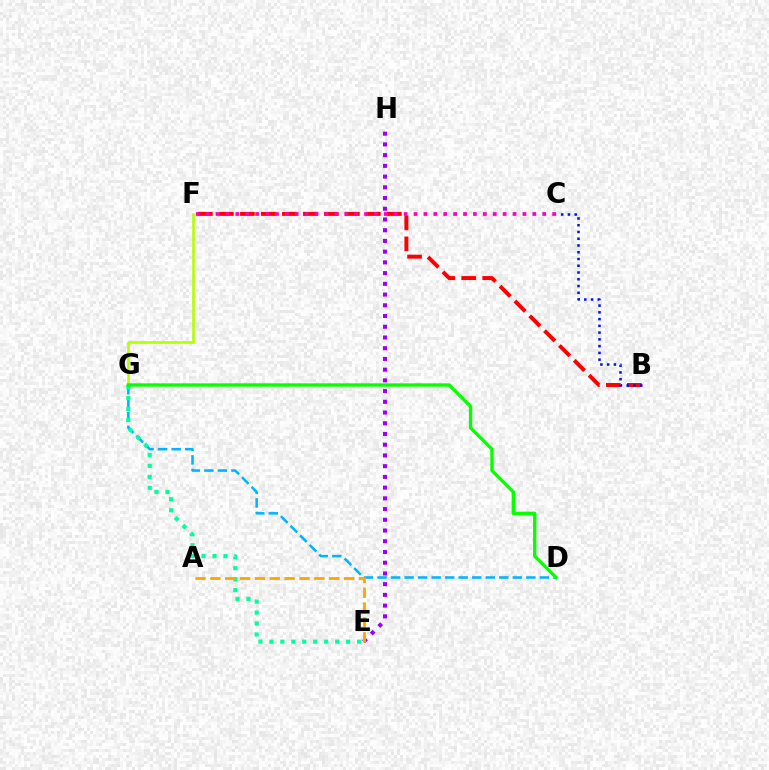{('D', 'G'): [{'color': '#00b5ff', 'line_style': 'dashed', 'thickness': 1.84}, {'color': '#08ff00', 'line_style': 'solid', 'thickness': 2.41}], ('F', 'G'): [{'color': '#b3ff00', 'line_style': 'solid', 'thickness': 1.84}], ('E', 'H'): [{'color': '#9b00ff', 'line_style': 'dotted', 'thickness': 2.91}], ('E', 'G'): [{'color': '#00ff9d', 'line_style': 'dotted', 'thickness': 2.98}], ('A', 'E'): [{'color': '#ffa500', 'line_style': 'dashed', 'thickness': 2.02}], ('B', 'F'): [{'color': '#ff0000', 'line_style': 'dashed', 'thickness': 2.85}], ('C', 'F'): [{'color': '#ff00bd', 'line_style': 'dotted', 'thickness': 2.69}], ('B', 'C'): [{'color': '#0010ff', 'line_style': 'dotted', 'thickness': 1.84}]}